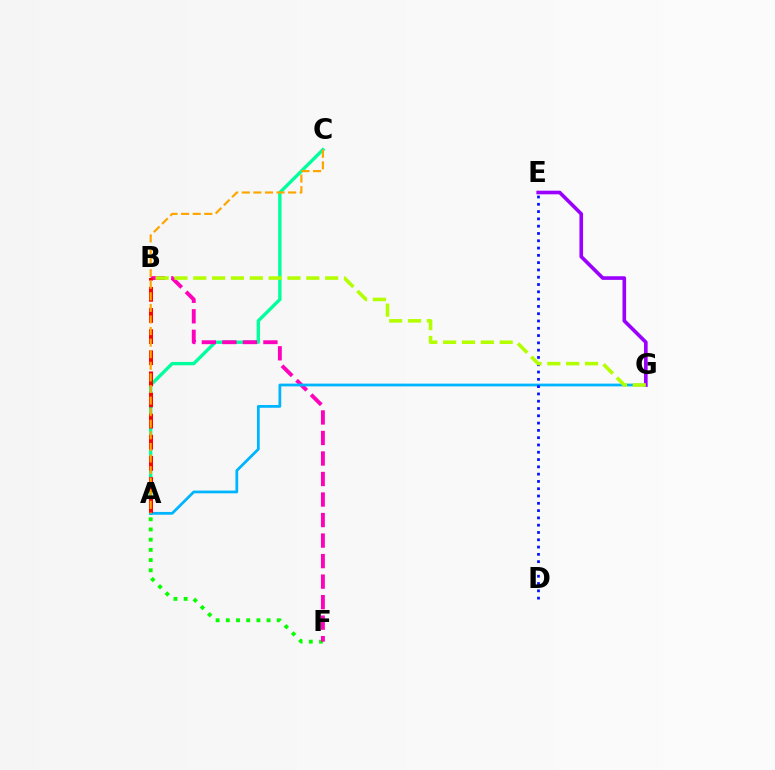{('A', 'C'): [{'color': '#00ff9d', 'line_style': 'solid', 'thickness': 2.42}, {'color': '#ffa500', 'line_style': 'dashed', 'thickness': 1.57}], ('A', 'F'): [{'color': '#08ff00', 'line_style': 'dotted', 'thickness': 2.77}], ('B', 'F'): [{'color': '#ff00bd', 'line_style': 'dashed', 'thickness': 2.79}], ('A', 'G'): [{'color': '#00b5ff', 'line_style': 'solid', 'thickness': 1.99}], ('D', 'E'): [{'color': '#0010ff', 'line_style': 'dotted', 'thickness': 1.98}], ('A', 'B'): [{'color': '#ff0000', 'line_style': 'dashed', 'thickness': 2.87}], ('E', 'G'): [{'color': '#9b00ff', 'line_style': 'solid', 'thickness': 2.61}], ('B', 'G'): [{'color': '#b3ff00', 'line_style': 'dashed', 'thickness': 2.56}]}